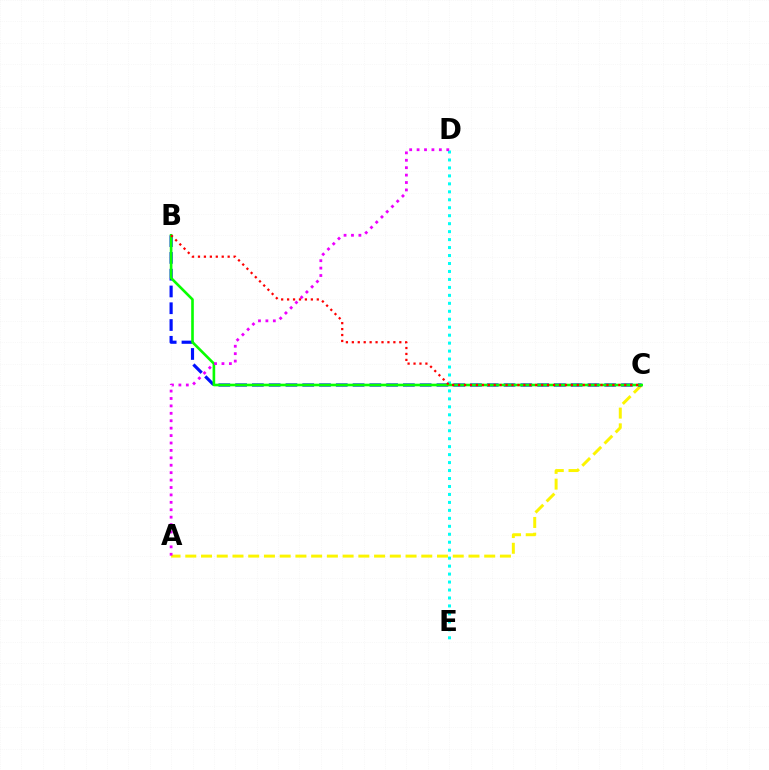{('A', 'C'): [{'color': '#fcf500', 'line_style': 'dashed', 'thickness': 2.14}], ('D', 'E'): [{'color': '#00fff6', 'line_style': 'dotted', 'thickness': 2.16}], ('B', 'C'): [{'color': '#0010ff', 'line_style': 'dashed', 'thickness': 2.28}, {'color': '#08ff00', 'line_style': 'solid', 'thickness': 1.89}, {'color': '#ff0000', 'line_style': 'dotted', 'thickness': 1.61}], ('A', 'D'): [{'color': '#ee00ff', 'line_style': 'dotted', 'thickness': 2.02}]}